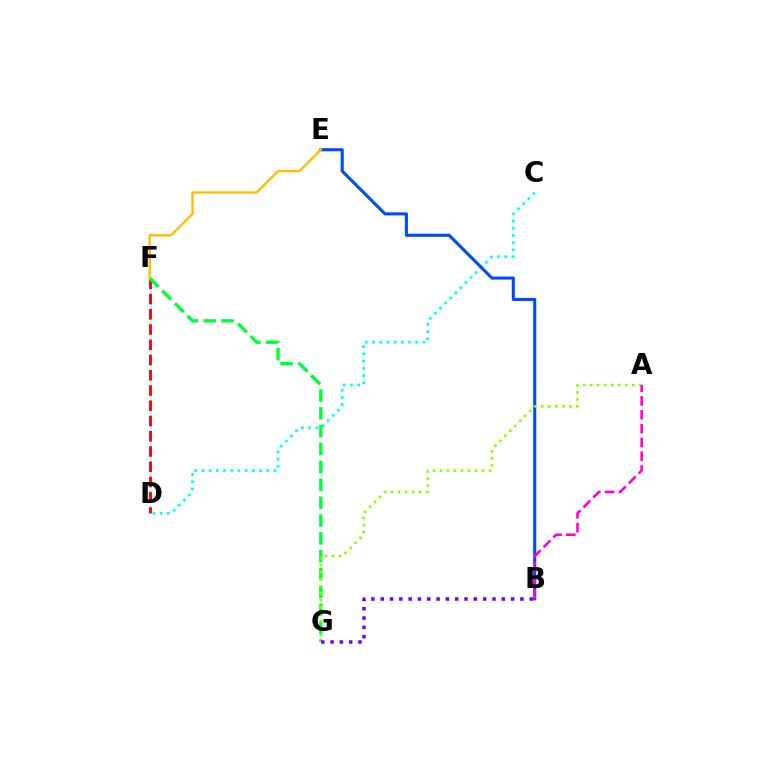{('C', 'D'): [{'color': '#00fff6', 'line_style': 'dotted', 'thickness': 1.96}], ('B', 'E'): [{'color': '#004bff', 'line_style': 'solid', 'thickness': 2.22}], ('D', 'F'): [{'color': '#ff0000', 'line_style': 'dashed', 'thickness': 2.07}], ('F', 'G'): [{'color': '#00ff39', 'line_style': 'dashed', 'thickness': 2.43}], ('A', 'G'): [{'color': '#84ff00', 'line_style': 'dotted', 'thickness': 1.91}], ('A', 'B'): [{'color': '#ff00cf', 'line_style': 'dashed', 'thickness': 1.88}], ('B', 'G'): [{'color': '#7200ff', 'line_style': 'dotted', 'thickness': 2.53}], ('E', 'F'): [{'color': '#ffbd00', 'line_style': 'solid', 'thickness': 1.71}]}